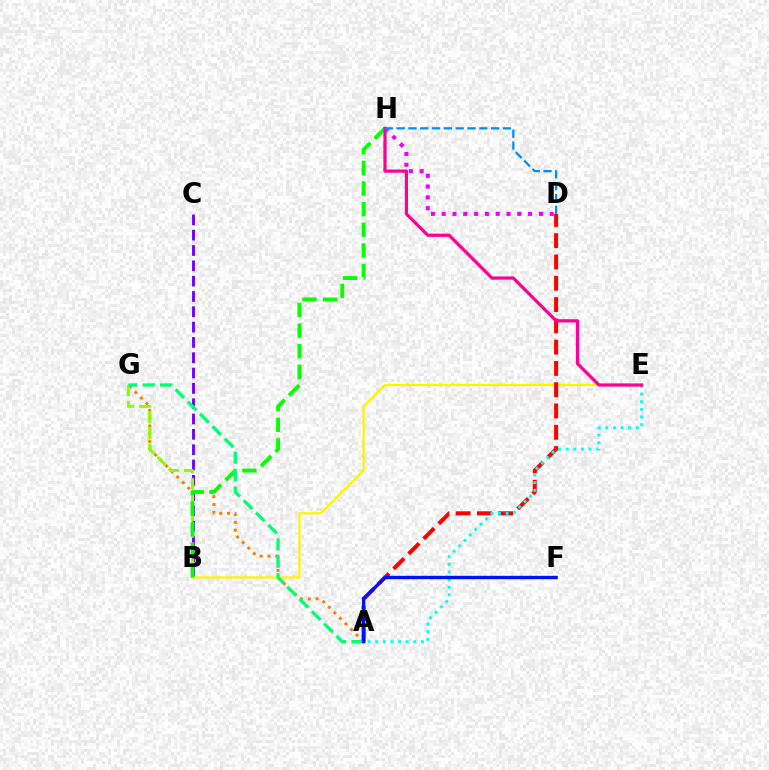{('B', 'C'): [{'color': '#7200ff', 'line_style': 'dashed', 'thickness': 2.08}], ('A', 'G'): [{'color': '#ff7c00', 'line_style': 'dotted', 'thickness': 2.13}, {'color': '#00ff74', 'line_style': 'dashed', 'thickness': 2.36}], ('B', 'E'): [{'color': '#fcf500', 'line_style': 'solid', 'thickness': 1.59}], ('B', 'G'): [{'color': '#84ff00', 'line_style': 'dashed', 'thickness': 2.19}], ('B', 'H'): [{'color': '#08ff00', 'line_style': 'dashed', 'thickness': 2.8}], ('A', 'D'): [{'color': '#ff0000', 'line_style': 'dashed', 'thickness': 2.89}], ('A', 'E'): [{'color': '#00fff6', 'line_style': 'dotted', 'thickness': 2.07}], ('E', 'H'): [{'color': '#ff0094', 'line_style': 'solid', 'thickness': 2.32}], ('D', 'H'): [{'color': '#ee00ff', 'line_style': 'dotted', 'thickness': 2.94}, {'color': '#008cff', 'line_style': 'dashed', 'thickness': 1.6}], ('A', 'F'): [{'color': '#0010ff', 'line_style': 'solid', 'thickness': 2.43}]}